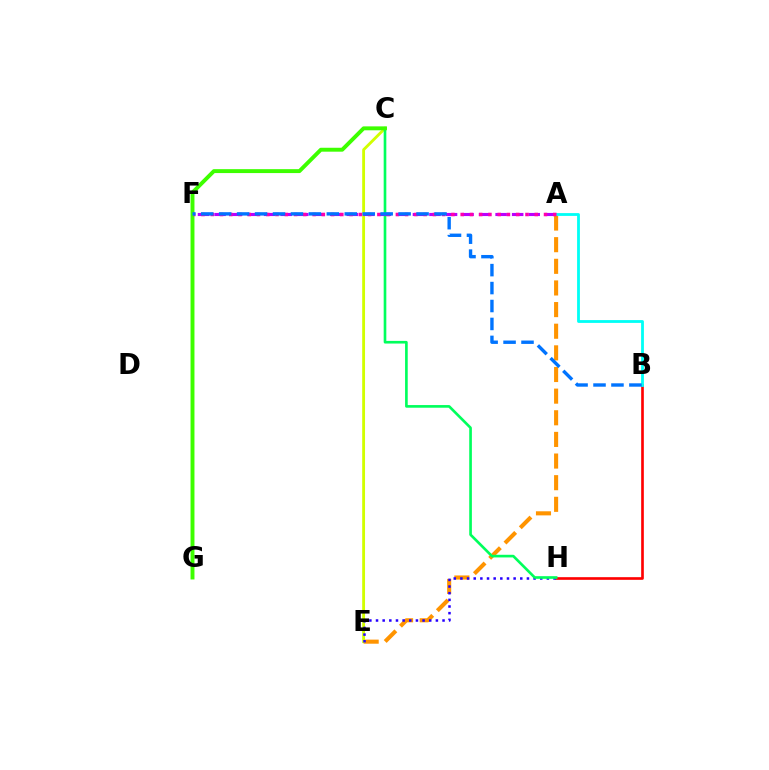{('B', 'H'): [{'color': '#ff0000', 'line_style': 'solid', 'thickness': 1.91}], ('A', 'E'): [{'color': '#ff9400', 'line_style': 'dashed', 'thickness': 2.94}], ('C', 'E'): [{'color': '#d1ff00', 'line_style': 'solid', 'thickness': 2.05}], ('E', 'H'): [{'color': '#2500ff', 'line_style': 'dotted', 'thickness': 1.81}], ('C', 'H'): [{'color': '#00ff5c', 'line_style': 'solid', 'thickness': 1.91}], ('A', 'F'): [{'color': '#b900ff', 'line_style': 'dashed', 'thickness': 2.25}, {'color': '#ff00ac', 'line_style': 'dotted', 'thickness': 2.52}], ('C', 'G'): [{'color': '#3dff00', 'line_style': 'solid', 'thickness': 2.82}], ('A', 'B'): [{'color': '#00fff6', 'line_style': 'solid', 'thickness': 2.02}], ('B', 'F'): [{'color': '#0074ff', 'line_style': 'dashed', 'thickness': 2.44}]}